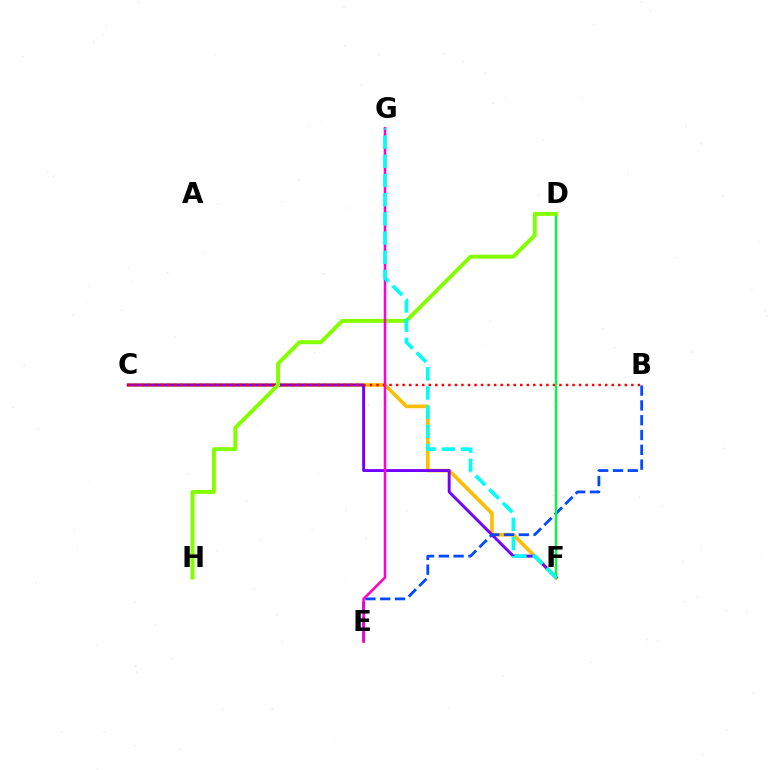{('C', 'F'): [{'color': '#ffbd00', 'line_style': 'solid', 'thickness': 2.61}, {'color': '#7200ff', 'line_style': 'solid', 'thickness': 2.1}], ('B', 'C'): [{'color': '#ff0000', 'line_style': 'dotted', 'thickness': 1.78}], ('B', 'E'): [{'color': '#004bff', 'line_style': 'dashed', 'thickness': 2.01}], ('D', 'F'): [{'color': '#00ff39', 'line_style': 'solid', 'thickness': 1.68}], ('D', 'H'): [{'color': '#84ff00', 'line_style': 'solid', 'thickness': 2.83}], ('E', 'G'): [{'color': '#ff00cf', 'line_style': 'solid', 'thickness': 1.83}], ('F', 'G'): [{'color': '#00fff6', 'line_style': 'dashed', 'thickness': 2.61}]}